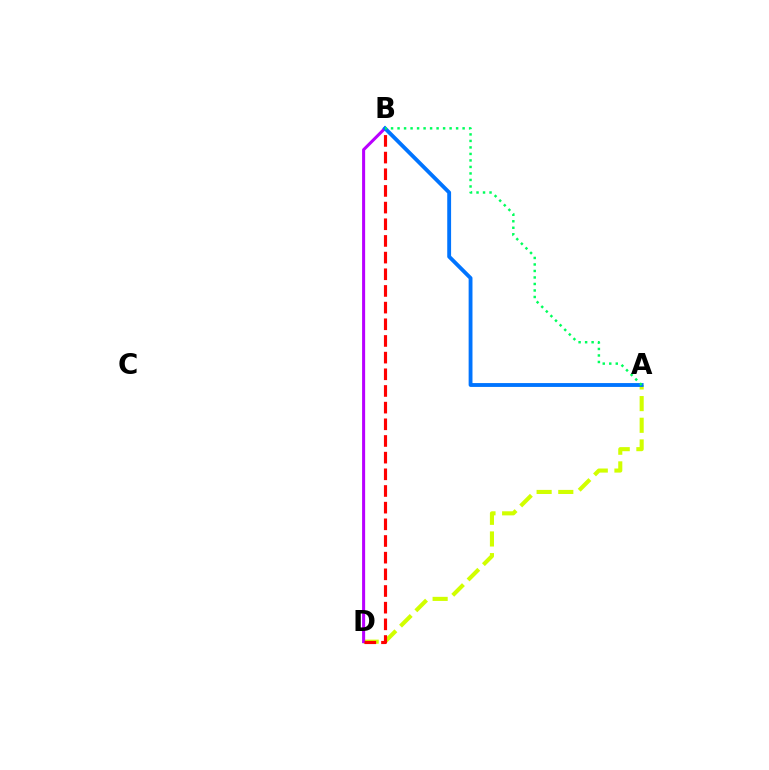{('A', 'D'): [{'color': '#d1ff00', 'line_style': 'dashed', 'thickness': 2.94}], ('B', 'D'): [{'color': '#b900ff', 'line_style': 'solid', 'thickness': 2.19}, {'color': '#ff0000', 'line_style': 'dashed', 'thickness': 2.26}], ('A', 'B'): [{'color': '#0074ff', 'line_style': 'solid', 'thickness': 2.77}, {'color': '#00ff5c', 'line_style': 'dotted', 'thickness': 1.77}]}